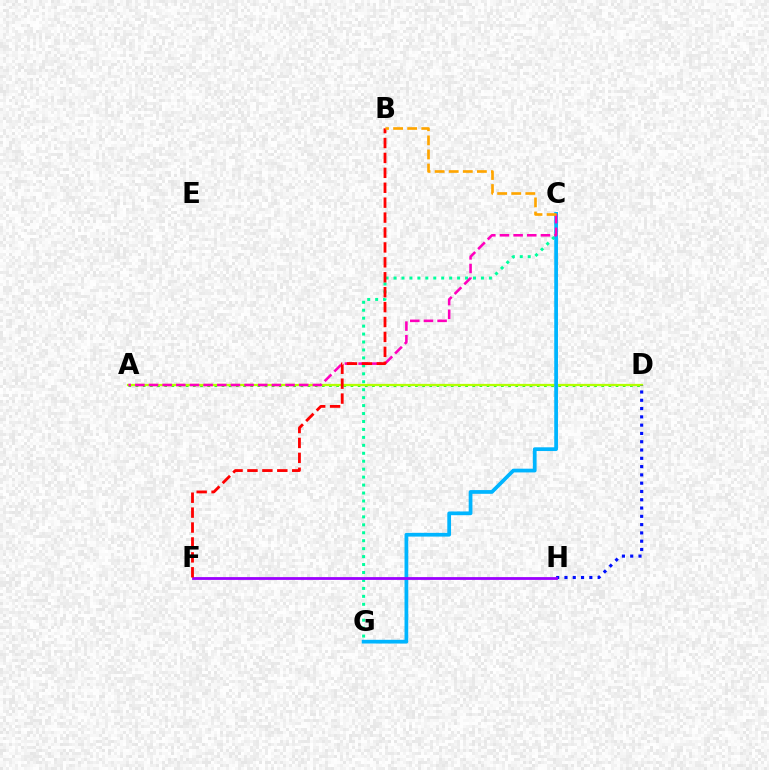{('C', 'G'): [{'color': '#00ff9d', 'line_style': 'dotted', 'thickness': 2.16}, {'color': '#00b5ff', 'line_style': 'solid', 'thickness': 2.69}], ('A', 'D'): [{'color': '#08ff00', 'line_style': 'dotted', 'thickness': 1.95}, {'color': '#b3ff00', 'line_style': 'solid', 'thickness': 1.63}], ('D', 'H'): [{'color': '#0010ff', 'line_style': 'dotted', 'thickness': 2.25}], ('A', 'C'): [{'color': '#ff00bd', 'line_style': 'dashed', 'thickness': 1.85}], ('F', 'H'): [{'color': '#9b00ff', 'line_style': 'solid', 'thickness': 2.01}], ('B', 'F'): [{'color': '#ff0000', 'line_style': 'dashed', 'thickness': 2.03}], ('B', 'C'): [{'color': '#ffa500', 'line_style': 'dashed', 'thickness': 1.91}]}